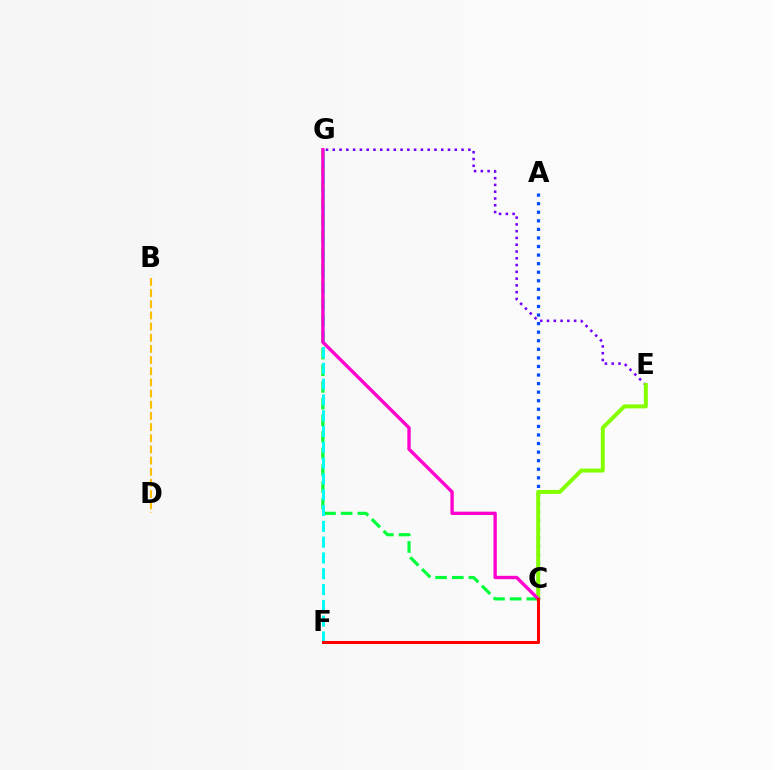{('C', 'G'): [{'color': '#00ff39', 'line_style': 'dashed', 'thickness': 2.27}, {'color': '#ff00cf', 'line_style': 'solid', 'thickness': 2.42}], ('E', 'G'): [{'color': '#7200ff', 'line_style': 'dotted', 'thickness': 1.84}], ('B', 'D'): [{'color': '#ffbd00', 'line_style': 'dashed', 'thickness': 1.52}], ('A', 'C'): [{'color': '#004bff', 'line_style': 'dotted', 'thickness': 2.33}], ('C', 'E'): [{'color': '#84ff00', 'line_style': 'solid', 'thickness': 2.86}], ('F', 'G'): [{'color': '#00fff6', 'line_style': 'dashed', 'thickness': 2.15}], ('C', 'F'): [{'color': '#ff0000', 'line_style': 'solid', 'thickness': 2.18}]}